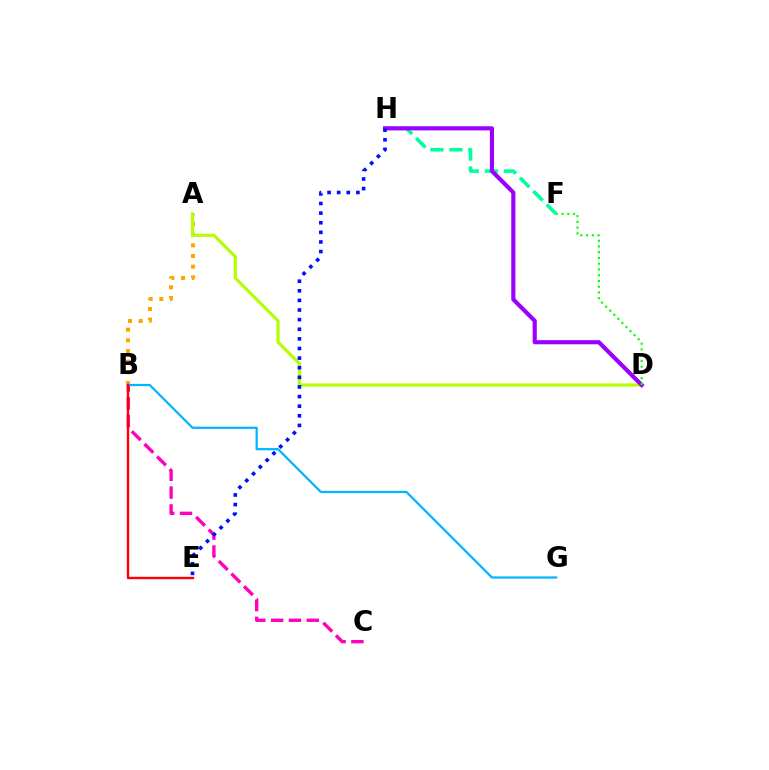{('A', 'B'): [{'color': '#ffa500', 'line_style': 'dotted', 'thickness': 2.9}], ('A', 'D'): [{'color': '#b3ff00', 'line_style': 'solid', 'thickness': 2.28}], ('F', 'H'): [{'color': '#00ff9d', 'line_style': 'dashed', 'thickness': 2.58}], ('B', 'C'): [{'color': '#ff00bd', 'line_style': 'dashed', 'thickness': 2.42}], ('B', 'G'): [{'color': '#00b5ff', 'line_style': 'solid', 'thickness': 1.61}], ('D', 'H'): [{'color': '#9b00ff', 'line_style': 'solid', 'thickness': 2.98}], ('B', 'E'): [{'color': '#ff0000', 'line_style': 'solid', 'thickness': 1.72}], ('D', 'F'): [{'color': '#08ff00', 'line_style': 'dotted', 'thickness': 1.56}], ('E', 'H'): [{'color': '#0010ff', 'line_style': 'dotted', 'thickness': 2.61}]}